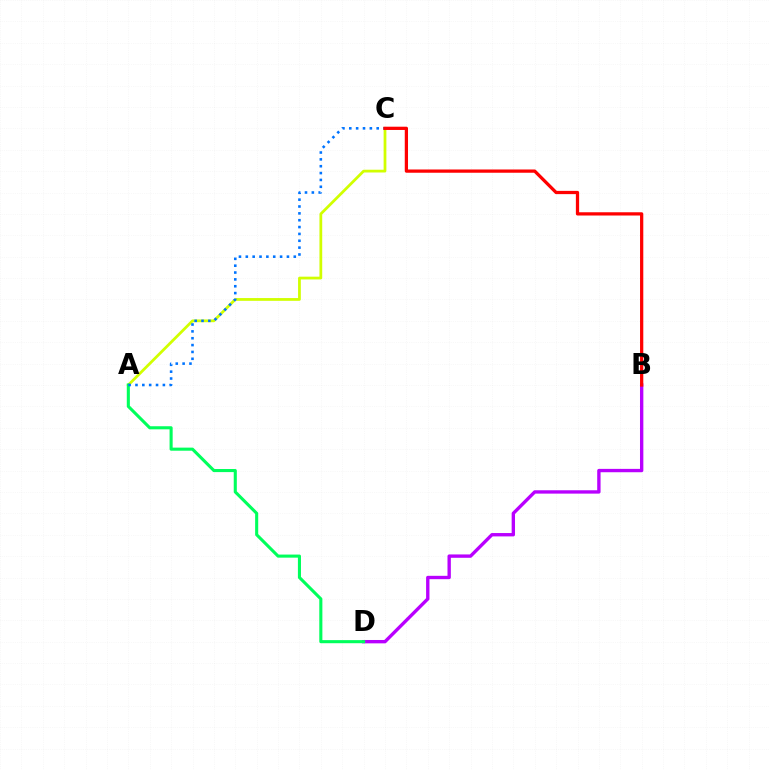{('A', 'C'): [{'color': '#d1ff00', 'line_style': 'solid', 'thickness': 1.99}, {'color': '#0074ff', 'line_style': 'dotted', 'thickness': 1.86}], ('B', 'D'): [{'color': '#b900ff', 'line_style': 'solid', 'thickness': 2.42}], ('A', 'D'): [{'color': '#00ff5c', 'line_style': 'solid', 'thickness': 2.22}], ('B', 'C'): [{'color': '#ff0000', 'line_style': 'solid', 'thickness': 2.34}]}